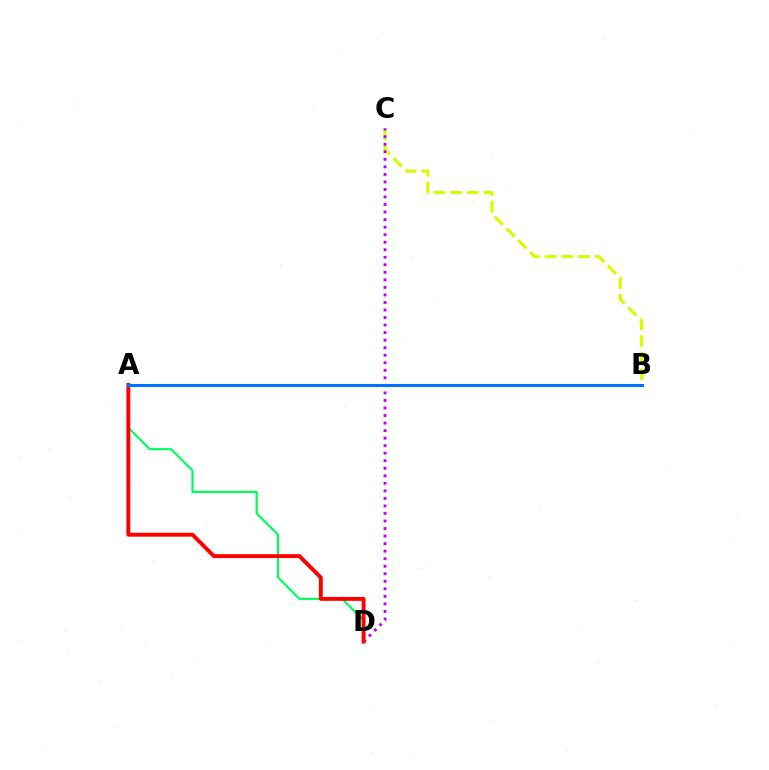{('B', 'C'): [{'color': '#d1ff00', 'line_style': 'dashed', 'thickness': 2.27}], ('A', 'D'): [{'color': '#00ff5c', 'line_style': 'solid', 'thickness': 1.57}, {'color': '#ff0000', 'line_style': 'solid', 'thickness': 2.82}], ('C', 'D'): [{'color': '#b900ff', 'line_style': 'dotted', 'thickness': 2.05}], ('A', 'B'): [{'color': '#0074ff', 'line_style': 'solid', 'thickness': 2.2}]}